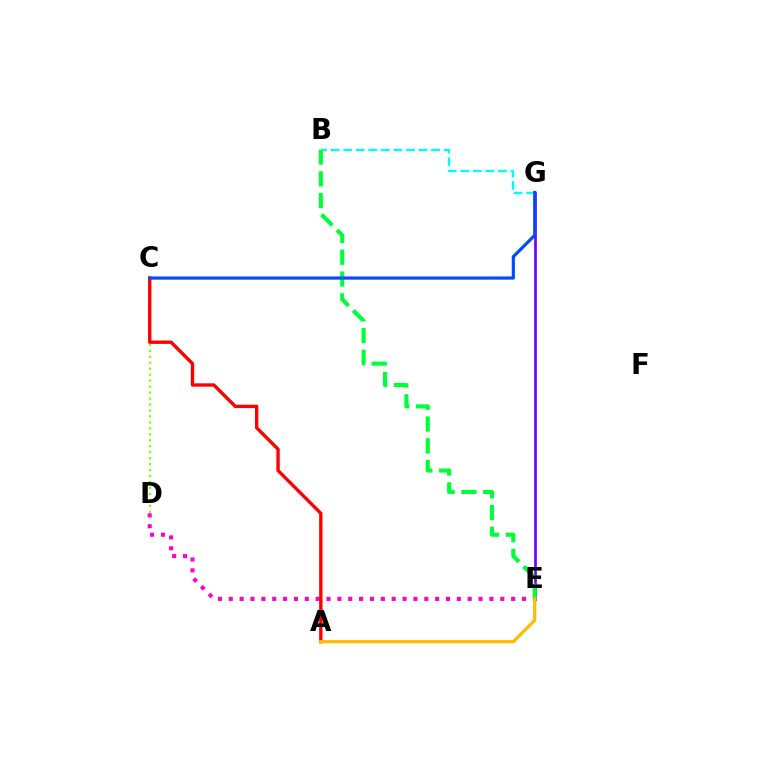{('E', 'G'): [{'color': '#7200ff', 'line_style': 'solid', 'thickness': 1.92}], ('D', 'E'): [{'color': '#ff00cf', 'line_style': 'dotted', 'thickness': 2.95}], ('B', 'G'): [{'color': '#00fff6', 'line_style': 'dashed', 'thickness': 1.71}], ('B', 'E'): [{'color': '#00ff39', 'line_style': 'dashed', 'thickness': 2.96}], ('C', 'D'): [{'color': '#84ff00', 'line_style': 'dotted', 'thickness': 1.62}], ('A', 'C'): [{'color': '#ff0000', 'line_style': 'solid', 'thickness': 2.42}], ('C', 'G'): [{'color': '#004bff', 'line_style': 'solid', 'thickness': 2.29}], ('A', 'E'): [{'color': '#ffbd00', 'line_style': 'solid', 'thickness': 2.33}]}